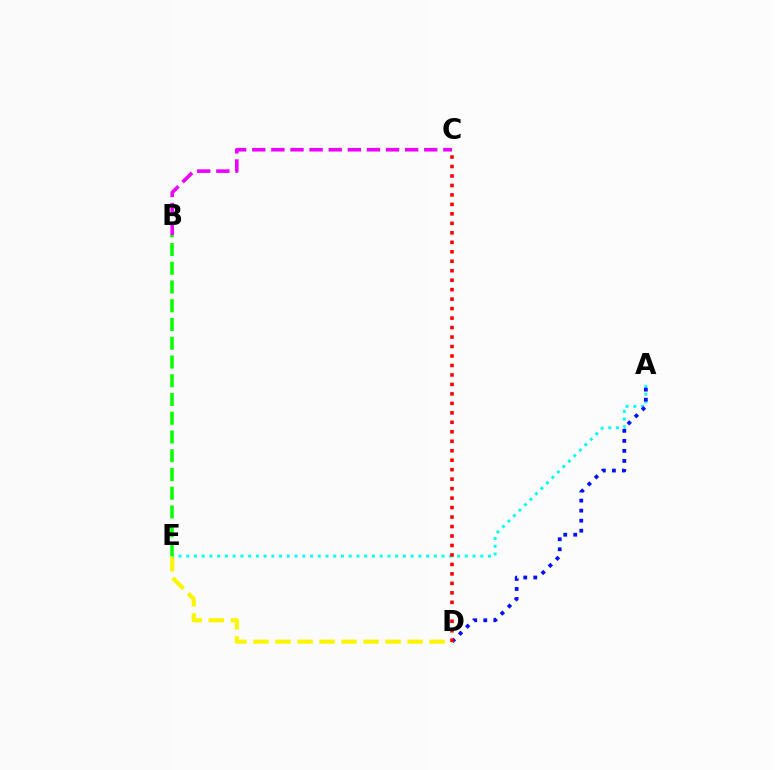{('B', 'C'): [{'color': '#ee00ff', 'line_style': 'dashed', 'thickness': 2.6}], ('D', 'E'): [{'color': '#fcf500', 'line_style': 'dashed', 'thickness': 2.99}], ('A', 'E'): [{'color': '#00fff6', 'line_style': 'dotted', 'thickness': 2.1}], ('A', 'D'): [{'color': '#0010ff', 'line_style': 'dotted', 'thickness': 2.72}], ('C', 'D'): [{'color': '#ff0000', 'line_style': 'dotted', 'thickness': 2.57}], ('B', 'E'): [{'color': '#08ff00', 'line_style': 'dashed', 'thickness': 2.55}]}